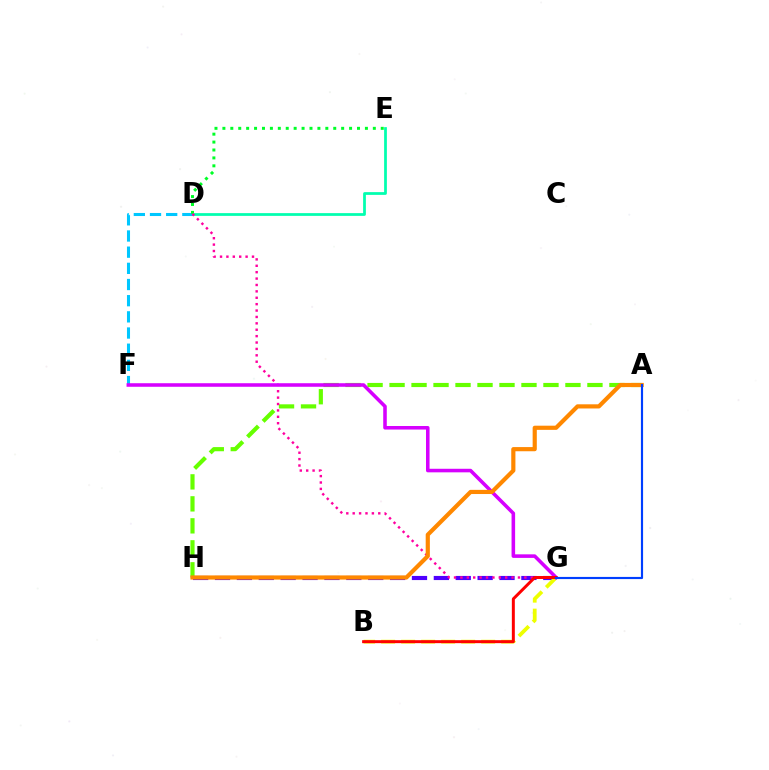{('D', 'F'): [{'color': '#00c7ff', 'line_style': 'dashed', 'thickness': 2.2}], ('D', 'E'): [{'color': '#00ffaf', 'line_style': 'solid', 'thickness': 1.98}, {'color': '#00ff27', 'line_style': 'dotted', 'thickness': 2.15}], ('A', 'H'): [{'color': '#66ff00', 'line_style': 'dashed', 'thickness': 2.99}, {'color': '#ff8800', 'line_style': 'solid', 'thickness': 3.0}], ('G', 'H'): [{'color': '#4f00ff', 'line_style': 'dashed', 'thickness': 2.97}], ('B', 'G'): [{'color': '#eeff00', 'line_style': 'dashed', 'thickness': 2.72}, {'color': '#ff0000', 'line_style': 'solid', 'thickness': 2.14}], ('D', 'G'): [{'color': '#ff00a0', 'line_style': 'dotted', 'thickness': 1.74}], ('F', 'G'): [{'color': '#d600ff', 'line_style': 'solid', 'thickness': 2.56}], ('A', 'G'): [{'color': '#003fff', 'line_style': 'solid', 'thickness': 1.55}]}